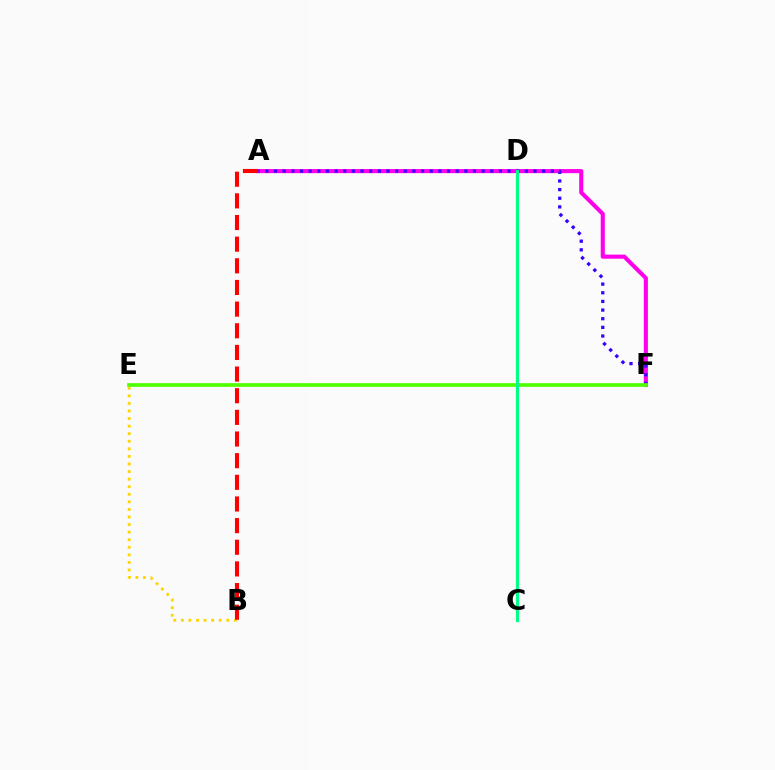{('A', 'F'): [{'color': '#ff00ed', 'line_style': 'solid', 'thickness': 2.95}, {'color': '#3700ff', 'line_style': 'dotted', 'thickness': 2.35}], ('B', 'E'): [{'color': '#ffd500', 'line_style': 'dotted', 'thickness': 2.06}], ('A', 'B'): [{'color': '#ff0000', 'line_style': 'dashed', 'thickness': 2.94}], ('C', 'D'): [{'color': '#009eff', 'line_style': 'dotted', 'thickness': 1.92}, {'color': '#00ff86', 'line_style': 'solid', 'thickness': 2.27}], ('E', 'F'): [{'color': '#4fff00', 'line_style': 'solid', 'thickness': 2.65}]}